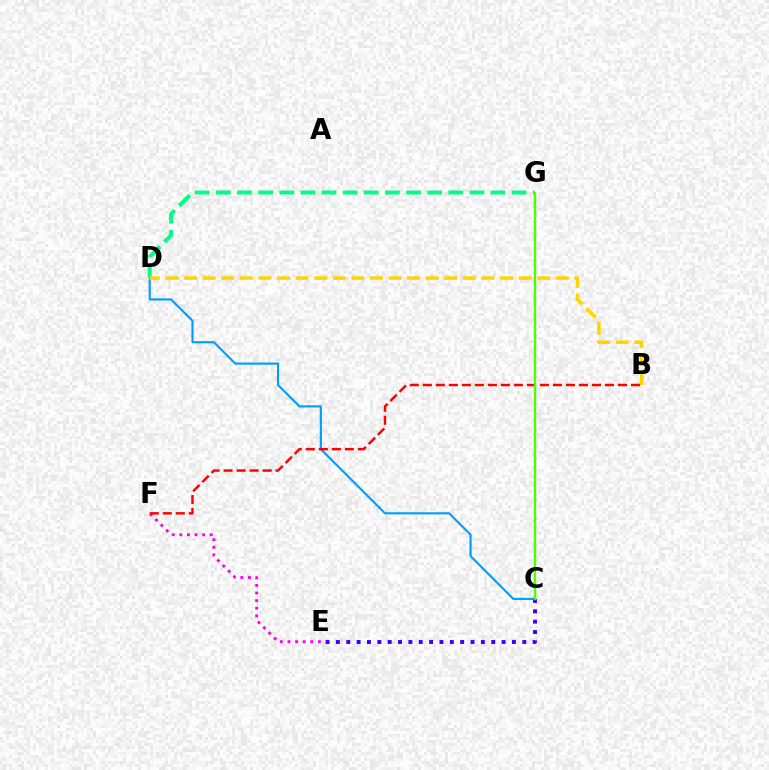{('E', 'F'): [{'color': '#ff00ed', 'line_style': 'dotted', 'thickness': 2.07}], ('C', 'D'): [{'color': '#009eff', 'line_style': 'solid', 'thickness': 1.55}], ('D', 'G'): [{'color': '#00ff86', 'line_style': 'dashed', 'thickness': 2.87}], ('B', 'F'): [{'color': '#ff0000', 'line_style': 'dashed', 'thickness': 1.77}], ('C', 'E'): [{'color': '#3700ff', 'line_style': 'dotted', 'thickness': 2.81}], ('B', 'D'): [{'color': '#ffd500', 'line_style': 'dashed', 'thickness': 2.53}], ('C', 'G'): [{'color': '#4fff00', 'line_style': 'solid', 'thickness': 1.72}]}